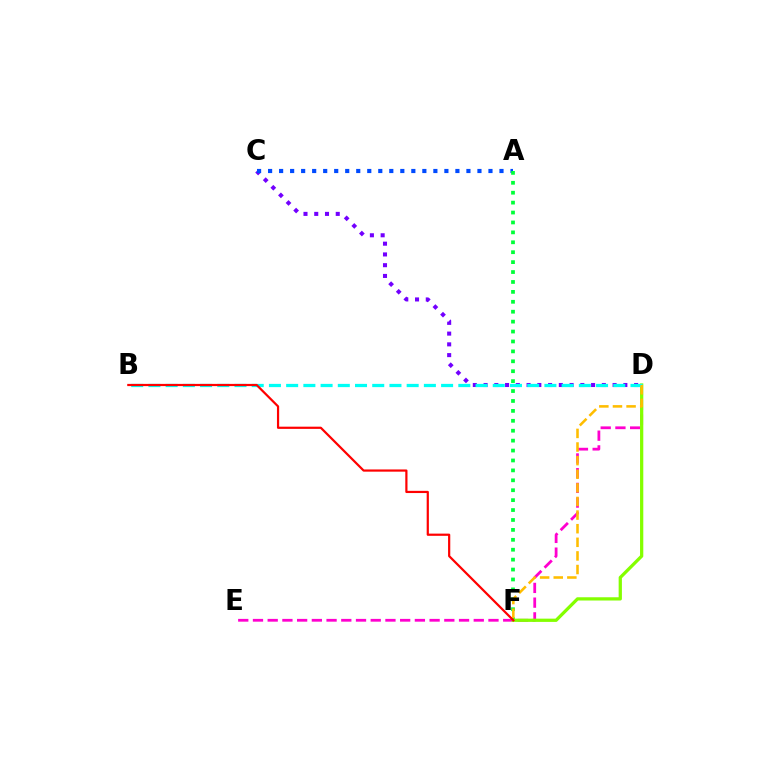{('D', 'E'): [{'color': '#ff00cf', 'line_style': 'dashed', 'thickness': 2.0}], ('C', 'D'): [{'color': '#7200ff', 'line_style': 'dotted', 'thickness': 2.92}], ('A', 'C'): [{'color': '#004bff', 'line_style': 'dotted', 'thickness': 2.99}], ('A', 'F'): [{'color': '#00ff39', 'line_style': 'dotted', 'thickness': 2.69}], ('D', 'F'): [{'color': '#84ff00', 'line_style': 'solid', 'thickness': 2.34}, {'color': '#ffbd00', 'line_style': 'dashed', 'thickness': 1.85}], ('B', 'D'): [{'color': '#00fff6', 'line_style': 'dashed', 'thickness': 2.34}], ('B', 'F'): [{'color': '#ff0000', 'line_style': 'solid', 'thickness': 1.59}]}